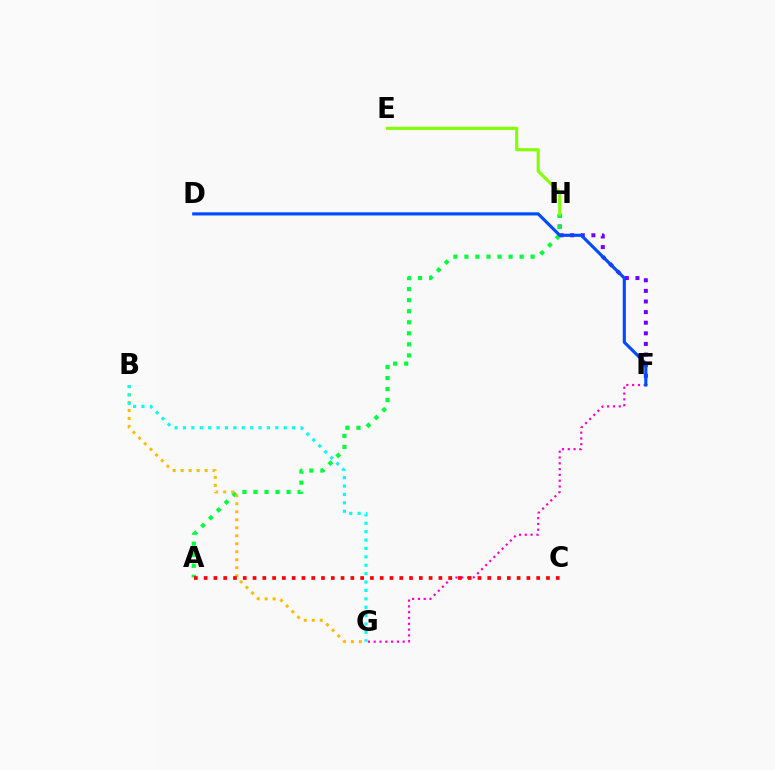{('F', 'H'): [{'color': '#7200ff', 'line_style': 'dotted', 'thickness': 2.88}], ('F', 'G'): [{'color': '#ff00cf', 'line_style': 'dotted', 'thickness': 1.58}], ('A', 'H'): [{'color': '#00ff39', 'line_style': 'dotted', 'thickness': 3.0}], ('B', 'G'): [{'color': '#ffbd00', 'line_style': 'dotted', 'thickness': 2.17}, {'color': '#00fff6', 'line_style': 'dotted', 'thickness': 2.28}], ('A', 'C'): [{'color': '#ff0000', 'line_style': 'dotted', 'thickness': 2.66}], ('D', 'F'): [{'color': '#004bff', 'line_style': 'solid', 'thickness': 2.26}], ('E', 'H'): [{'color': '#84ff00', 'line_style': 'solid', 'thickness': 2.24}]}